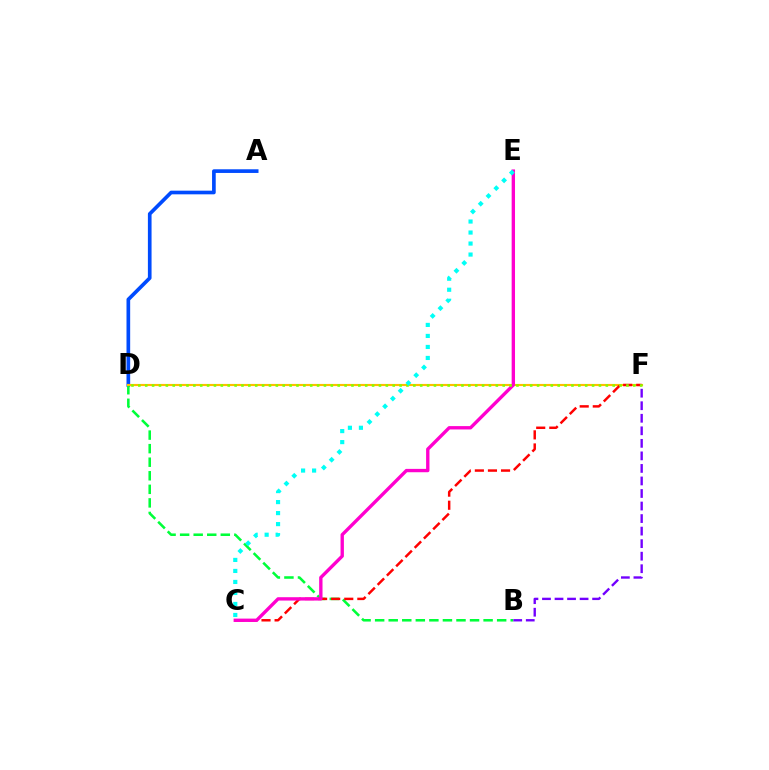{('A', 'D'): [{'color': '#004bff', 'line_style': 'solid', 'thickness': 2.64}], ('B', 'D'): [{'color': '#00ff39', 'line_style': 'dashed', 'thickness': 1.84}], ('D', 'F'): [{'color': '#ffbd00', 'line_style': 'solid', 'thickness': 1.55}, {'color': '#84ff00', 'line_style': 'dotted', 'thickness': 1.87}], ('C', 'F'): [{'color': '#ff0000', 'line_style': 'dashed', 'thickness': 1.78}], ('B', 'F'): [{'color': '#7200ff', 'line_style': 'dashed', 'thickness': 1.7}], ('C', 'E'): [{'color': '#ff00cf', 'line_style': 'solid', 'thickness': 2.42}, {'color': '#00fff6', 'line_style': 'dotted', 'thickness': 2.99}]}